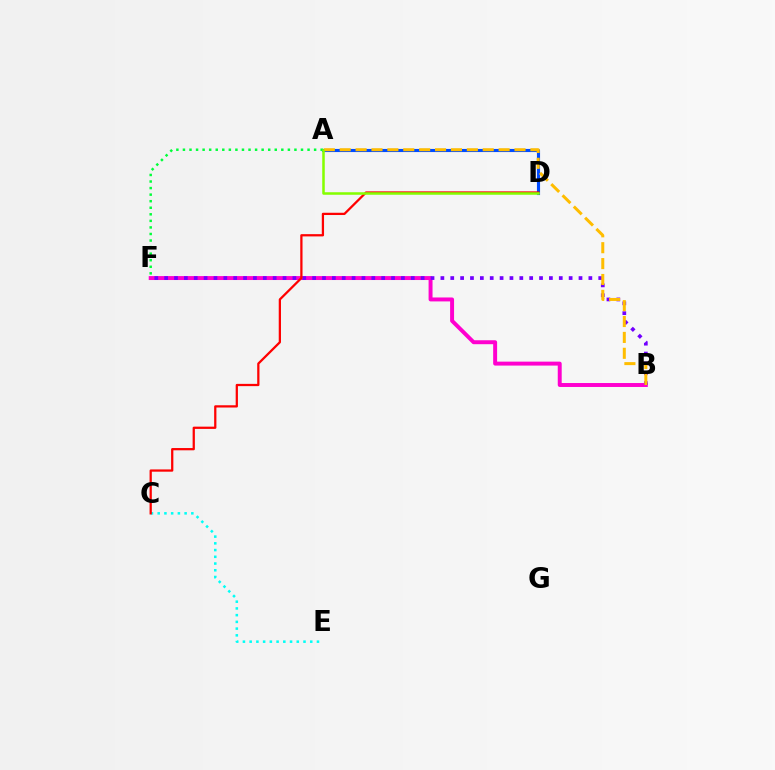{('A', 'D'): [{'color': '#004bff', 'line_style': 'solid', 'thickness': 2.25}, {'color': '#84ff00', 'line_style': 'solid', 'thickness': 1.82}], ('B', 'F'): [{'color': '#ff00cf', 'line_style': 'solid', 'thickness': 2.84}, {'color': '#7200ff', 'line_style': 'dotted', 'thickness': 2.68}], ('A', 'F'): [{'color': '#00ff39', 'line_style': 'dotted', 'thickness': 1.78}], ('C', 'E'): [{'color': '#00fff6', 'line_style': 'dotted', 'thickness': 1.83}], ('C', 'D'): [{'color': '#ff0000', 'line_style': 'solid', 'thickness': 1.63}], ('A', 'B'): [{'color': '#ffbd00', 'line_style': 'dashed', 'thickness': 2.16}]}